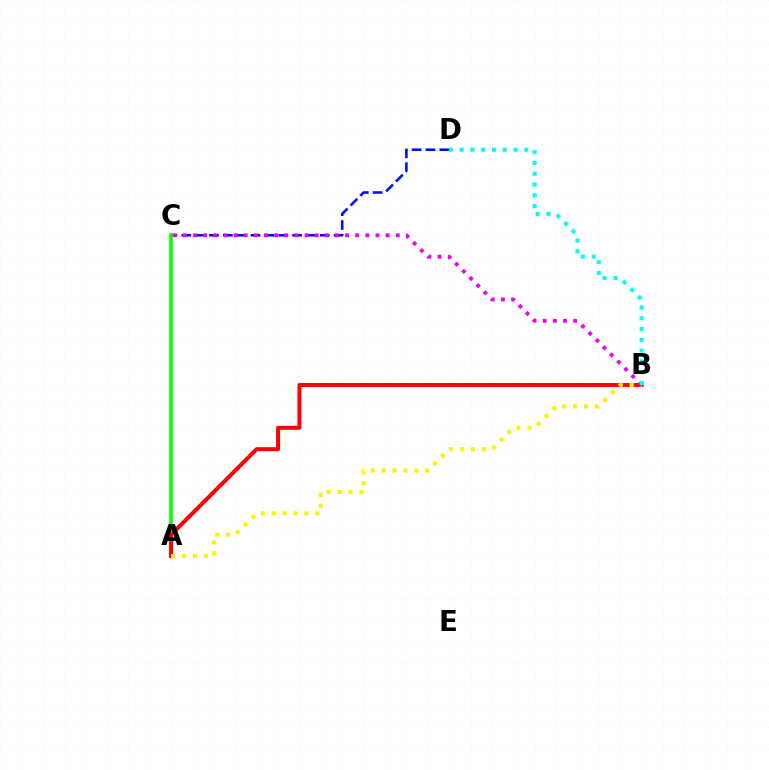{('C', 'D'): [{'color': '#0010ff', 'line_style': 'dashed', 'thickness': 1.88}], ('A', 'C'): [{'color': '#08ff00', 'line_style': 'solid', 'thickness': 2.62}], ('A', 'B'): [{'color': '#ff0000', 'line_style': 'solid', 'thickness': 2.85}, {'color': '#fcf500', 'line_style': 'dotted', 'thickness': 2.96}], ('B', 'C'): [{'color': '#ee00ff', 'line_style': 'dotted', 'thickness': 2.75}], ('B', 'D'): [{'color': '#00fff6', 'line_style': 'dotted', 'thickness': 2.93}]}